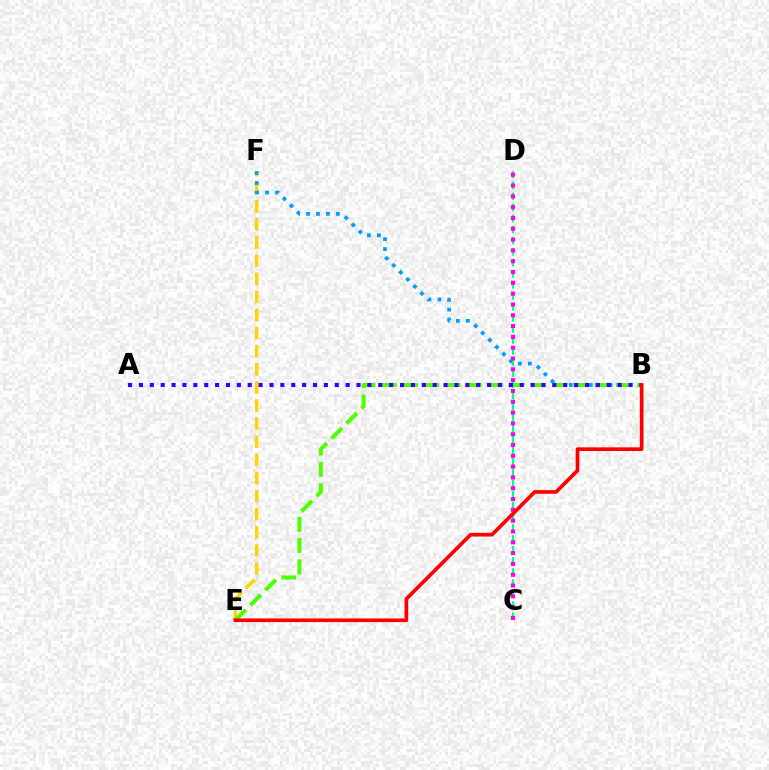{('E', 'F'): [{'color': '#ffd500', 'line_style': 'dashed', 'thickness': 2.46}], ('B', 'F'): [{'color': '#009eff', 'line_style': 'dotted', 'thickness': 2.71}], ('B', 'E'): [{'color': '#4fff00', 'line_style': 'dashed', 'thickness': 2.89}, {'color': '#ff0000', 'line_style': 'solid', 'thickness': 2.63}], ('C', 'D'): [{'color': '#00ff86', 'line_style': 'dashed', 'thickness': 1.5}, {'color': '#ff00ed', 'line_style': 'dotted', 'thickness': 2.94}], ('A', 'B'): [{'color': '#3700ff', 'line_style': 'dotted', 'thickness': 2.96}]}